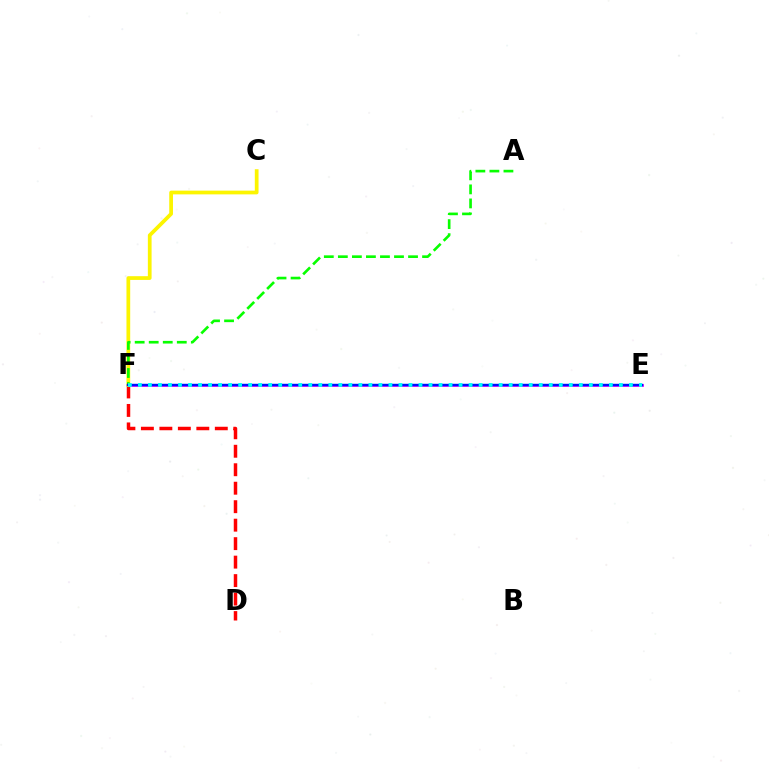{('D', 'F'): [{'color': '#ff0000', 'line_style': 'dashed', 'thickness': 2.51}], ('E', 'F'): [{'color': '#ee00ff', 'line_style': 'solid', 'thickness': 1.99}, {'color': '#0010ff', 'line_style': 'solid', 'thickness': 1.75}, {'color': '#00fff6', 'line_style': 'dotted', 'thickness': 2.72}], ('C', 'F'): [{'color': '#fcf500', 'line_style': 'solid', 'thickness': 2.69}], ('A', 'F'): [{'color': '#08ff00', 'line_style': 'dashed', 'thickness': 1.91}]}